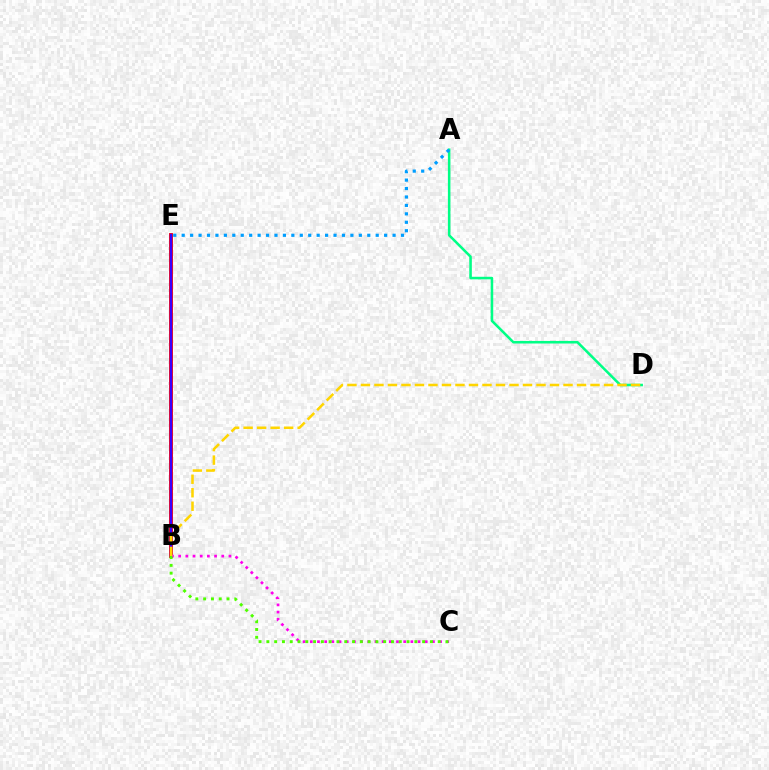{('B', 'E'): [{'color': '#ff0000', 'line_style': 'solid', 'thickness': 2.79}, {'color': '#3700ff', 'line_style': 'solid', 'thickness': 1.77}], ('B', 'C'): [{'color': '#ff00ed', 'line_style': 'dotted', 'thickness': 1.95}, {'color': '#4fff00', 'line_style': 'dotted', 'thickness': 2.12}], ('A', 'D'): [{'color': '#00ff86', 'line_style': 'solid', 'thickness': 1.83}], ('A', 'E'): [{'color': '#009eff', 'line_style': 'dotted', 'thickness': 2.29}], ('B', 'D'): [{'color': '#ffd500', 'line_style': 'dashed', 'thickness': 1.83}]}